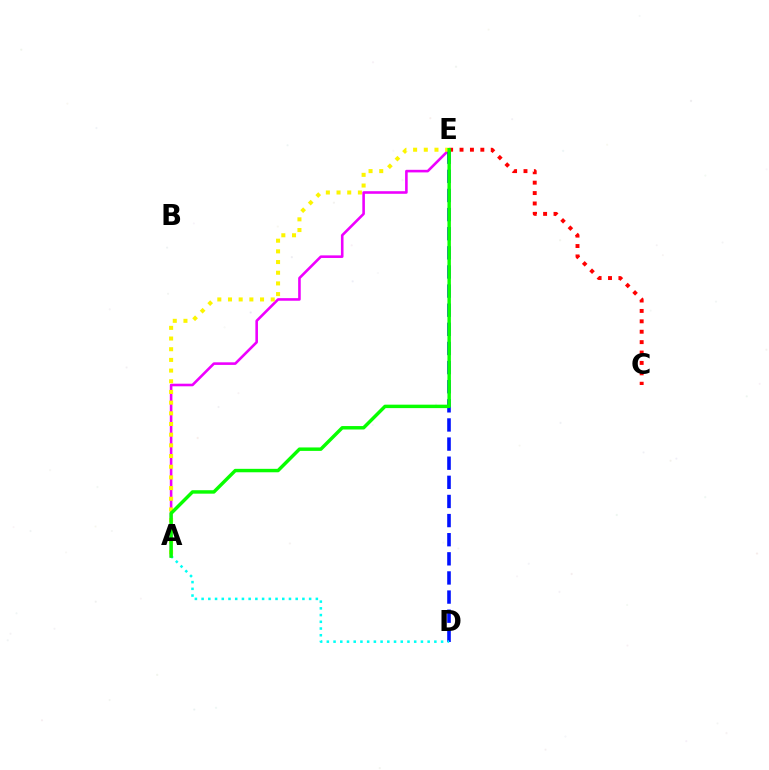{('A', 'E'): [{'color': '#ee00ff', 'line_style': 'solid', 'thickness': 1.87}, {'color': '#fcf500', 'line_style': 'dotted', 'thickness': 2.9}, {'color': '#08ff00', 'line_style': 'solid', 'thickness': 2.48}], ('D', 'E'): [{'color': '#0010ff', 'line_style': 'dashed', 'thickness': 2.6}], ('A', 'D'): [{'color': '#00fff6', 'line_style': 'dotted', 'thickness': 1.83}], ('C', 'E'): [{'color': '#ff0000', 'line_style': 'dotted', 'thickness': 2.83}]}